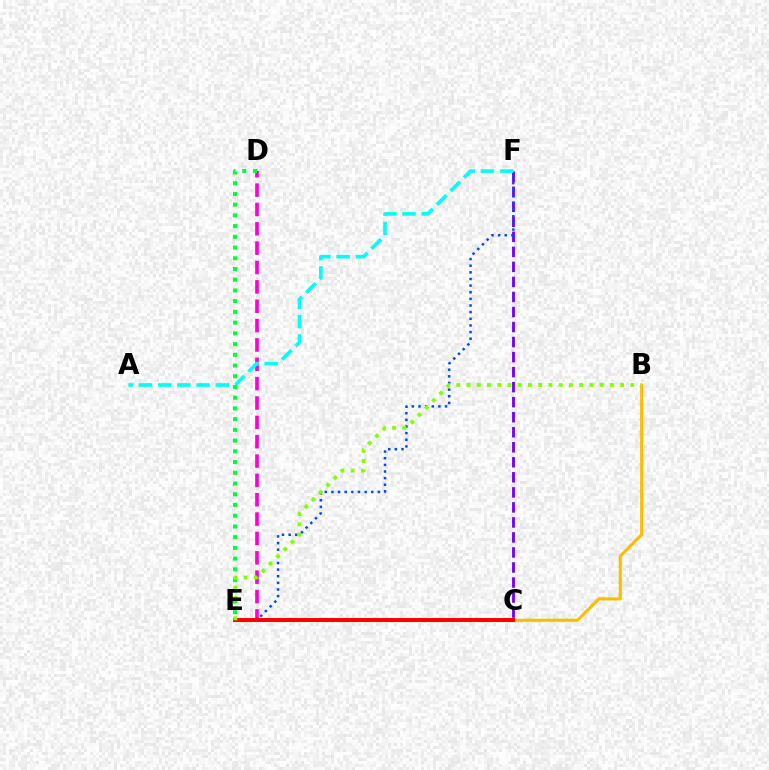{('B', 'C'): [{'color': '#ffbd00', 'line_style': 'solid', 'thickness': 2.24}], ('D', 'E'): [{'color': '#ff00cf', 'line_style': 'dashed', 'thickness': 2.63}, {'color': '#00ff39', 'line_style': 'dotted', 'thickness': 2.91}], ('C', 'F'): [{'color': '#7200ff', 'line_style': 'dashed', 'thickness': 2.04}], ('A', 'F'): [{'color': '#00fff6', 'line_style': 'dashed', 'thickness': 2.61}], ('E', 'F'): [{'color': '#004bff', 'line_style': 'dotted', 'thickness': 1.8}], ('C', 'E'): [{'color': '#ff0000', 'line_style': 'solid', 'thickness': 2.87}], ('B', 'E'): [{'color': '#84ff00', 'line_style': 'dotted', 'thickness': 2.78}]}